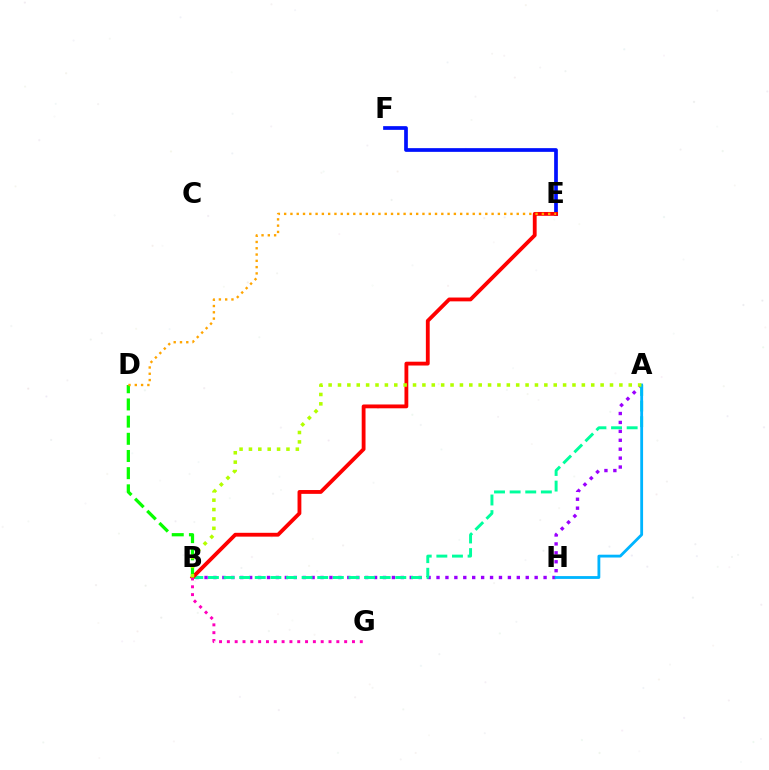{('A', 'B'): [{'color': '#9b00ff', 'line_style': 'dotted', 'thickness': 2.42}, {'color': '#00ff9d', 'line_style': 'dashed', 'thickness': 2.12}, {'color': '#b3ff00', 'line_style': 'dotted', 'thickness': 2.55}], ('E', 'F'): [{'color': '#0010ff', 'line_style': 'solid', 'thickness': 2.67}], ('B', 'D'): [{'color': '#08ff00', 'line_style': 'dashed', 'thickness': 2.33}], ('A', 'H'): [{'color': '#00b5ff', 'line_style': 'solid', 'thickness': 2.03}], ('B', 'E'): [{'color': '#ff0000', 'line_style': 'solid', 'thickness': 2.75}], ('D', 'E'): [{'color': '#ffa500', 'line_style': 'dotted', 'thickness': 1.71}], ('B', 'G'): [{'color': '#ff00bd', 'line_style': 'dotted', 'thickness': 2.12}]}